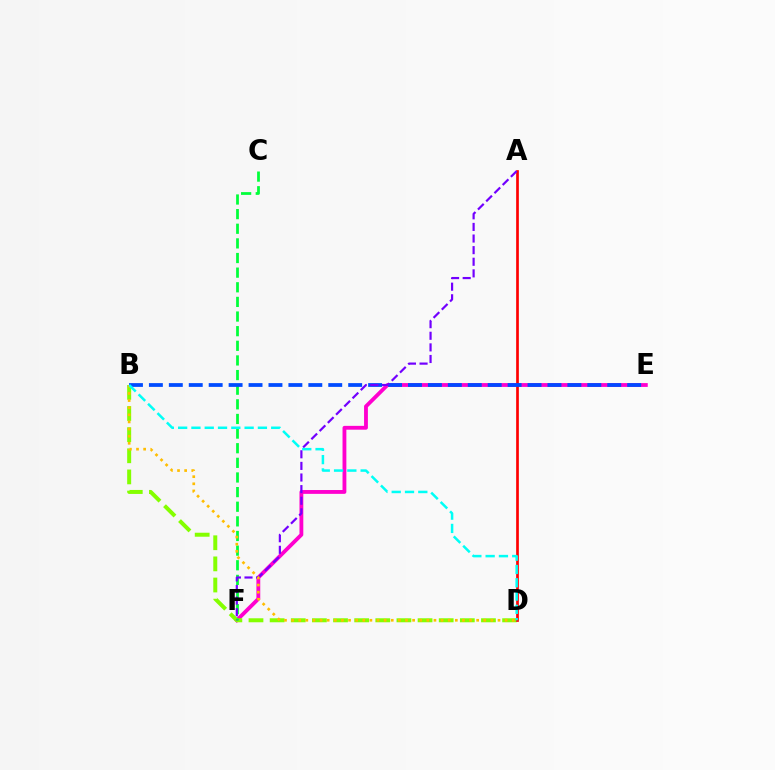{('E', 'F'): [{'color': '#ff00cf', 'line_style': 'solid', 'thickness': 2.76}], ('B', 'D'): [{'color': '#84ff00', 'line_style': 'dashed', 'thickness': 2.87}, {'color': '#ffbd00', 'line_style': 'dotted', 'thickness': 1.93}, {'color': '#00fff6', 'line_style': 'dashed', 'thickness': 1.81}], ('C', 'F'): [{'color': '#00ff39', 'line_style': 'dashed', 'thickness': 1.99}], ('A', 'D'): [{'color': '#ff0000', 'line_style': 'solid', 'thickness': 1.94}], ('B', 'E'): [{'color': '#004bff', 'line_style': 'dashed', 'thickness': 2.71}], ('A', 'F'): [{'color': '#7200ff', 'line_style': 'dashed', 'thickness': 1.58}]}